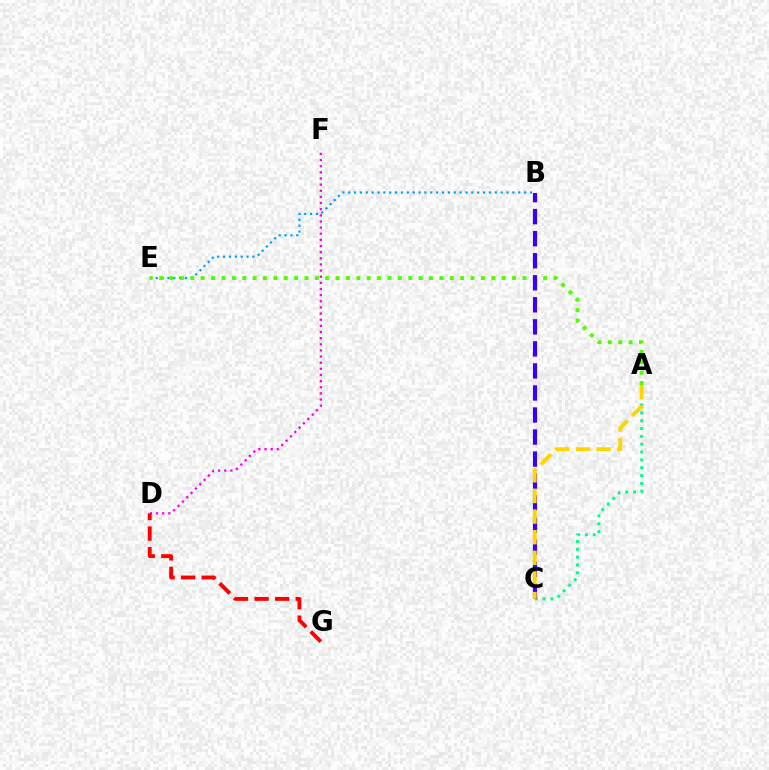{('D', 'F'): [{'color': '#ff00ed', 'line_style': 'dotted', 'thickness': 1.67}], ('D', 'G'): [{'color': '#ff0000', 'line_style': 'dashed', 'thickness': 2.8}], ('A', 'C'): [{'color': '#00ff86', 'line_style': 'dotted', 'thickness': 2.13}, {'color': '#ffd500', 'line_style': 'dashed', 'thickness': 2.8}], ('B', 'E'): [{'color': '#009eff', 'line_style': 'dotted', 'thickness': 1.59}], ('A', 'E'): [{'color': '#4fff00', 'line_style': 'dotted', 'thickness': 2.82}], ('B', 'C'): [{'color': '#3700ff', 'line_style': 'dashed', 'thickness': 2.99}]}